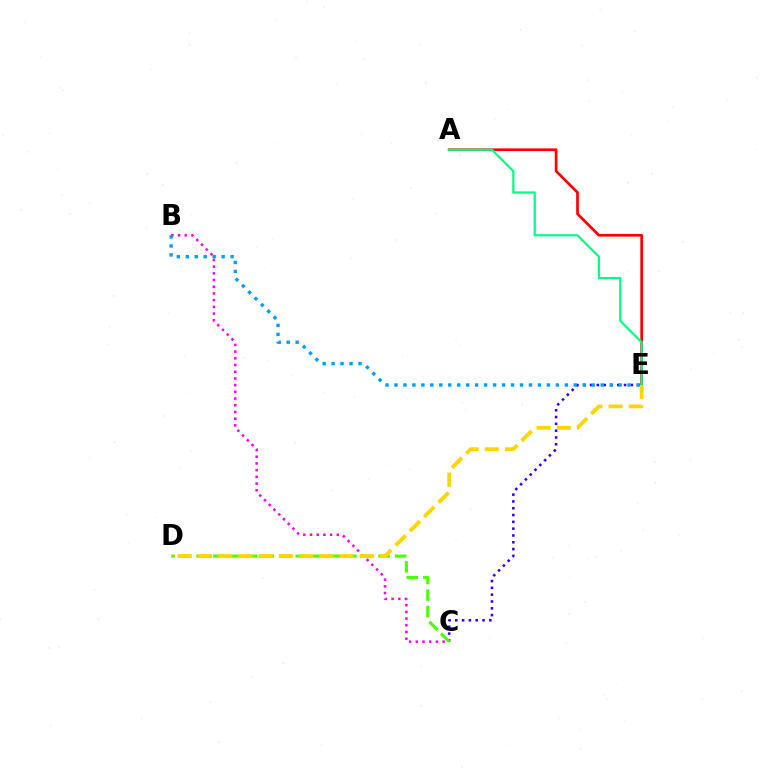{('B', 'C'): [{'color': '#ff00ed', 'line_style': 'dotted', 'thickness': 1.82}], ('A', 'E'): [{'color': '#ff0000', 'line_style': 'solid', 'thickness': 1.94}, {'color': '#00ff86', 'line_style': 'solid', 'thickness': 1.62}], ('C', 'E'): [{'color': '#3700ff', 'line_style': 'dotted', 'thickness': 1.85}], ('B', 'E'): [{'color': '#009eff', 'line_style': 'dotted', 'thickness': 2.44}], ('C', 'D'): [{'color': '#4fff00', 'line_style': 'dashed', 'thickness': 2.25}], ('D', 'E'): [{'color': '#ffd500', 'line_style': 'dashed', 'thickness': 2.75}]}